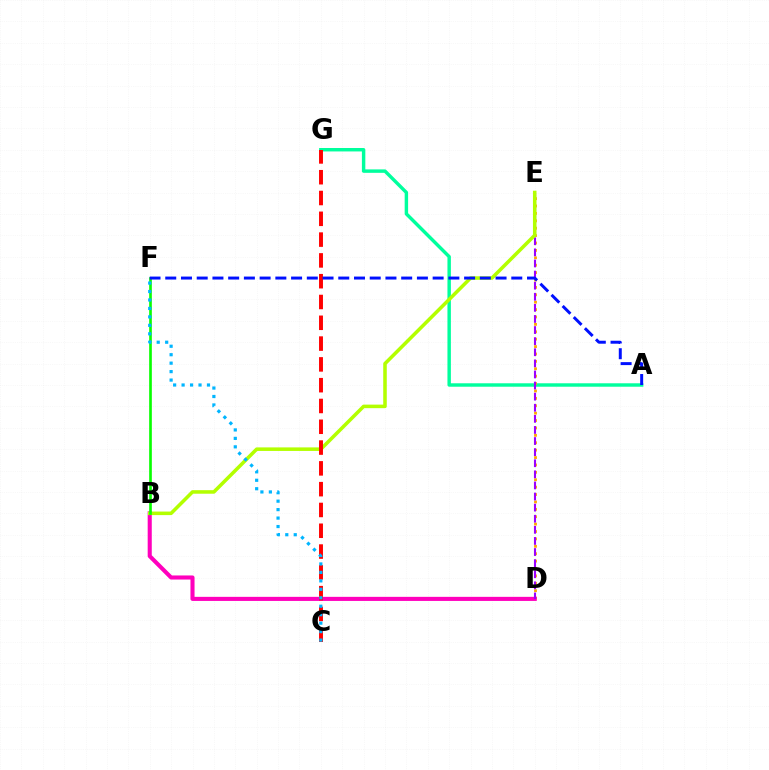{('A', 'G'): [{'color': '#00ff9d', 'line_style': 'solid', 'thickness': 2.47}], ('D', 'E'): [{'color': '#ffa500', 'line_style': 'dotted', 'thickness': 2.01}, {'color': '#9b00ff', 'line_style': 'dashed', 'thickness': 1.51}], ('B', 'D'): [{'color': '#ff00bd', 'line_style': 'solid', 'thickness': 2.94}], ('B', 'E'): [{'color': '#b3ff00', 'line_style': 'solid', 'thickness': 2.55}], ('C', 'G'): [{'color': '#ff0000', 'line_style': 'dashed', 'thickness': 2.83}], ('B', 'F'): [{'color': '#08ff00', 'line_style': 'solid', 'thickness': 1.91}], ('A', 'F'): [{'color': '#0010ff', 'line_style': 'dashed', 'thickness': 2.14}], ('C', 'F'): [{'color': '#00b5ff', 'line_style': 'dotted', 'thickness': 2.3}]}